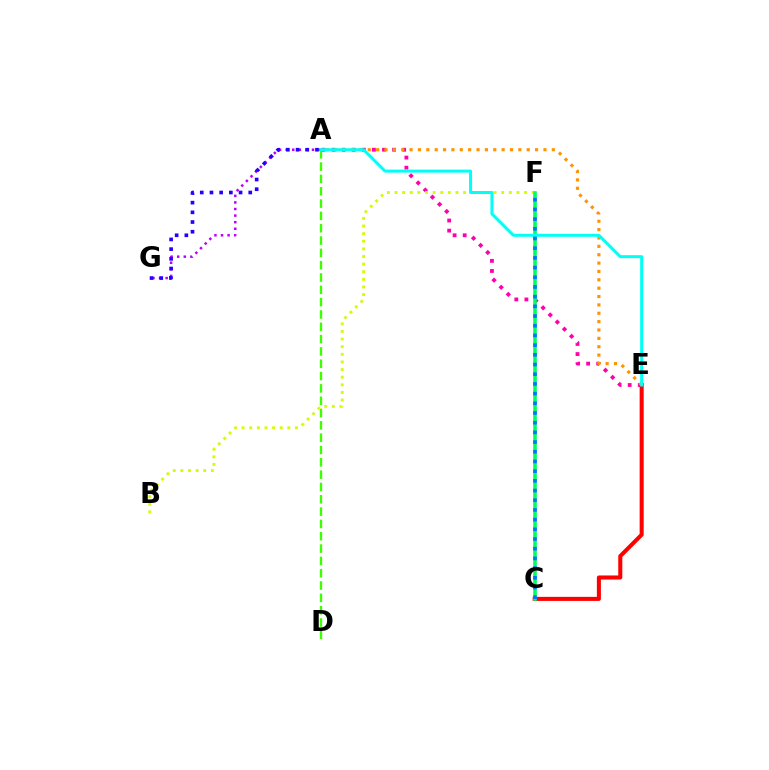{('A', 'D'): [{'color': '#3dff00', 'line_style': 'dashed', 'thickness': 1.67}], ('A', 'E'): [{'color': '#ff00ac', 'line_style': 'dotted', 'thickness': 2.74}, {'color': '#ff9400', 'line_style': 'dotted', 'thickness': 2.27}, {'color': '#00fff6', 'line_style': 'solid', 'thickness': 2.16}], ('C', 'E'): [{'color': '#ff0000', 'line_style': 'solid', 'thickness': 2.92}], ('B', 'F'): [{'color': '#d1ff00', 'line_style': 'dotted', 'thickness': 2.07}], ('A', 'G'): [{'color': '#b900ff', 'line_style': 'dotted', 'thickness': 1.79}, {'color': '#2500ff', 'line_style': 'dotted', 'thickness': 2.63}], ('C', 'F'): [{'color': '#00ff5c', 'line_style': 'solid', 'thickness': 2.58}, {'color': '#0074ff', 'line_style': 'dotted', 'thickness': 2.63}]}